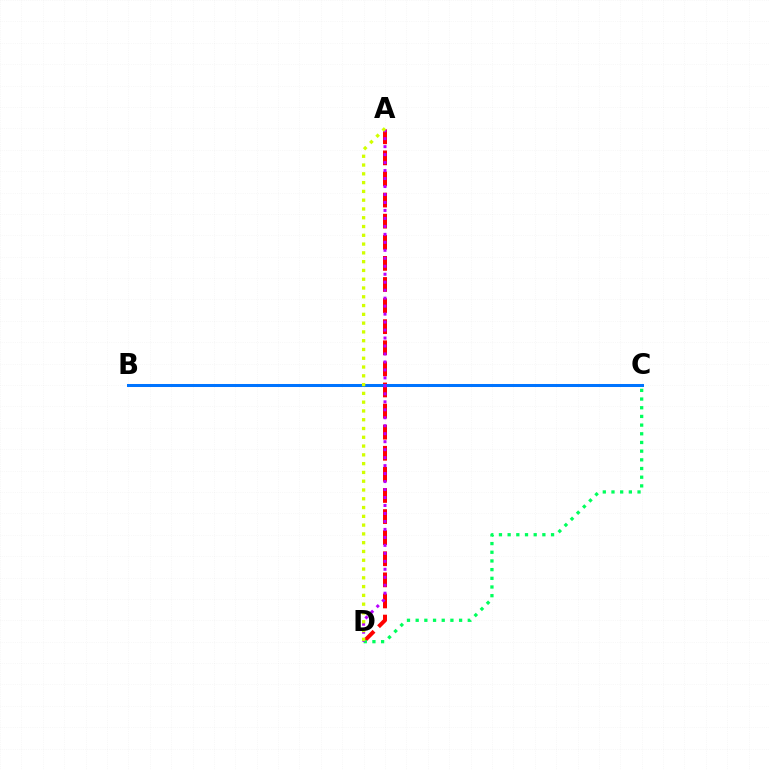{('A', 'D'): [{'color': '#ff0000', 'line_style': 'dashed', 'thickness': 2.87}, {'color': '#b900ff', 'line_style': 'dotted', 'thickness': 2.17}, {'color': '#d1ff00', 'line_style': 'dotted', 'thickness': 2.39}], ('B', 'C'): [{'color': '#0074ff', 'line_style': 'solid', 'thickness': 2.17}], ('C', 'D'): [{'color': '#00ff5c', 'line_style': 'dotted', 'thickness': 2.36}]}